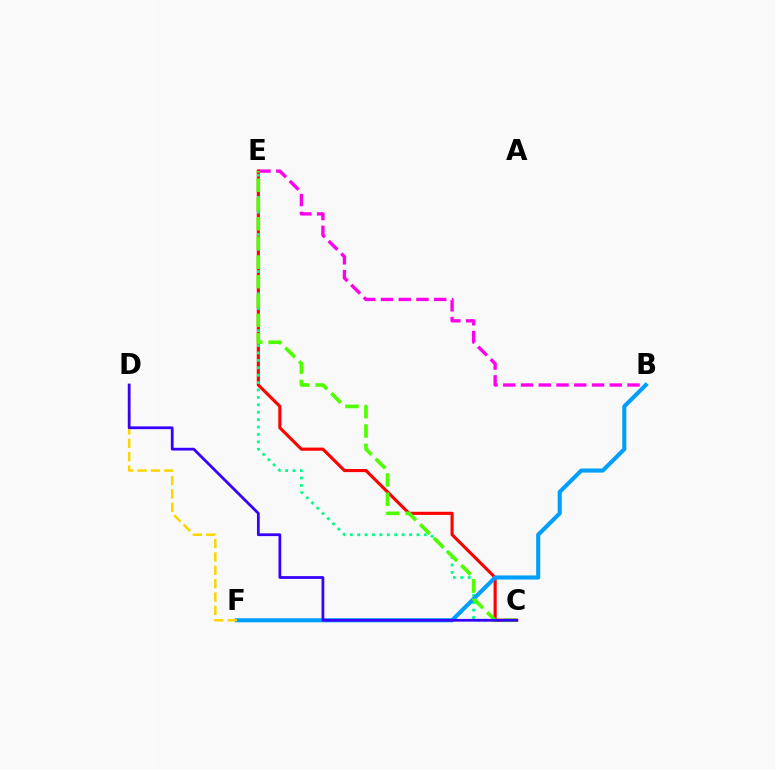{('B', 'E'): [{'color': '#ff00ed', 'line_style': 'dashed', 'thickness': 2.41}], ('C', 'E'): [{'color': '#ff0000', 'line_style': 'solid', 'thickness': 2.25}, {'color': '#00ff86', 'line_style': 'dotted', 'thickness': 2.01}, {'color': '#4fff00', 'line_style': 'dashed', 'thickness': 2.62}], ('B', 'F'): [{'color': '#009eff', 'line_style': 'solid', 'thickness': 2.94}], ('D', 'F'): [{'color': '#ffd500', 'line_style': 'dashed', 'thickness': 1.82}], ('C', 'D'): [{'color': '#3700ff', 'line_style': 'solid', 'thickness': 1.99}]}